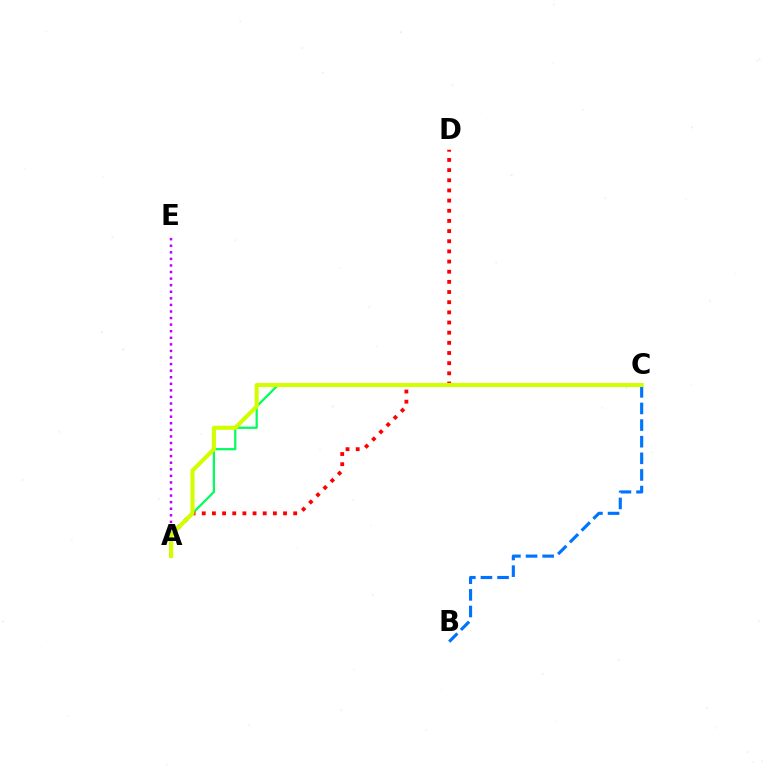{('A', 'E'): [{'color': '#b900ff', 'line_style': 'dotted', 'thickness': 1.79}], ('A', 'C'): [{'color': '#00ff5c', 'line_style': 'solid', 'thickness': 1.61}, {'color': '#d1ff00', 'line_style': 'solid', 'thickness': 2.95}], ('A', 'D'): [{'color': '#ff0000', 'line_style': 'dotted', 'thickness': 2.76}], ('B', 'C'): [{'color': '#0074ff', 'line_style': 'dashed', 'thickness': 2.26}]}